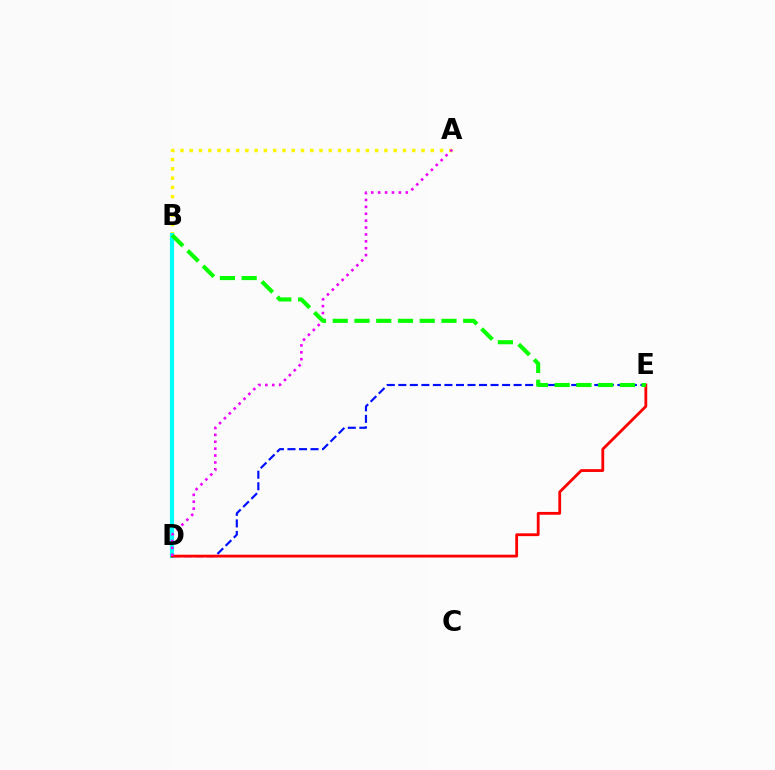{('A', 'B'): [{'color': '#fcf500', 'line_style': 'dotted', 'thickness': 2.52}], ('D', 'E'): [{'color': '#0010ff', 'line_style': 'dashed', 'thickness': 1.57}, {'color': '#ff0000', 'line_style': 'solid', 'thickness': 2.02}], ('B', 'D'): [{'color': '#00fff6', 'line_style': 'solid', 'thickness': 2.99}], ('A', 'D'): [{'color': '#ee00ff', 'line_style': 'dotted', 'thickness': 1.87}], ('B', 'E'): [{'color': '#08ff00', 'line_style': 'dashed', 'thickness': 2.95}]}